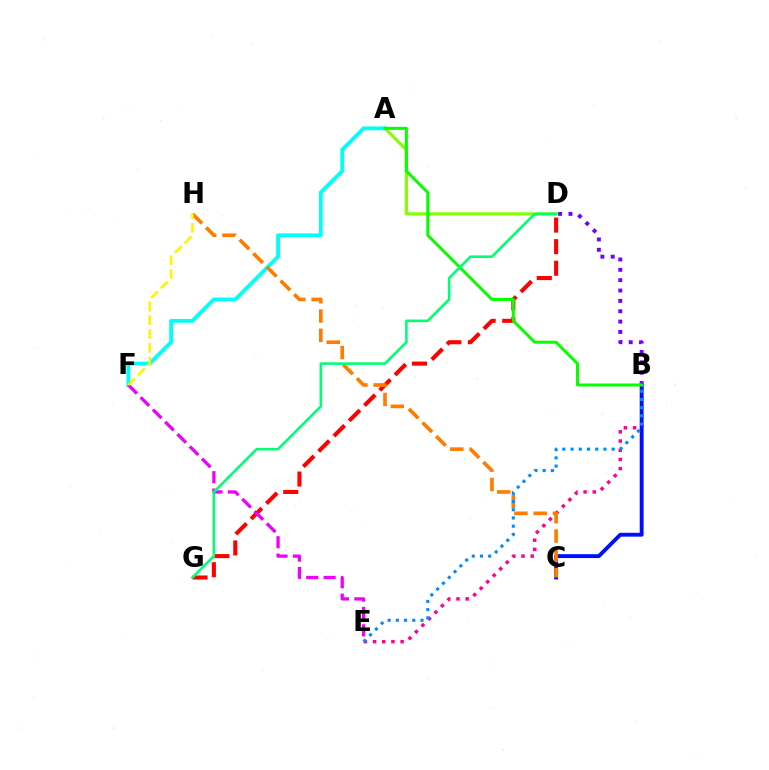{('B', 'E'): [{'color': '#ff0094', 'line_style': 'dotted', 'thickness': 2.5}, {'color': '#008cff', 'line_style': 'dotted', 'thickness': 2.23}], ('A', 'D'): [{'color': '#84ff00', 'line_style': 'solid', 'thickness': 2.26}], ('D', 'G'): [{'color': '#ff0000', 'line_style': 'dashed', 'thickness': 2.93}, {'color': '#00ff74', 'line_style': 'solid', 'thickness': 1.86}], ('A', 'F'): [{'color': '#00fff6', 'line_style': 'solid', 'thickness': 2.74}], ('B', 'C'): [{'color': '#0010ff', 'line_style': 'solid', 'thickness': 2.8}], ('C', 'H'): [{'color': '#ff7c00', 'line_style': 'dashed', 'thickness': 2.62}], ('B', 'D'): [{'color': '#7200ff', 'line_style': 'dotted', 'thickness': 2.81}], ('E', 'F'): [{'color': '#ee00ff', 'line_style': 'dashed', 'thickness': 2.36}], ('A', 'B'): [{'color': '#08ff00', 'line_style': 'solid', 'thickness': 2.16}], ('F', 'H'): [{'color': '#fcf500', 'line_style': 'dashed', 'thickness': 1.87}]}